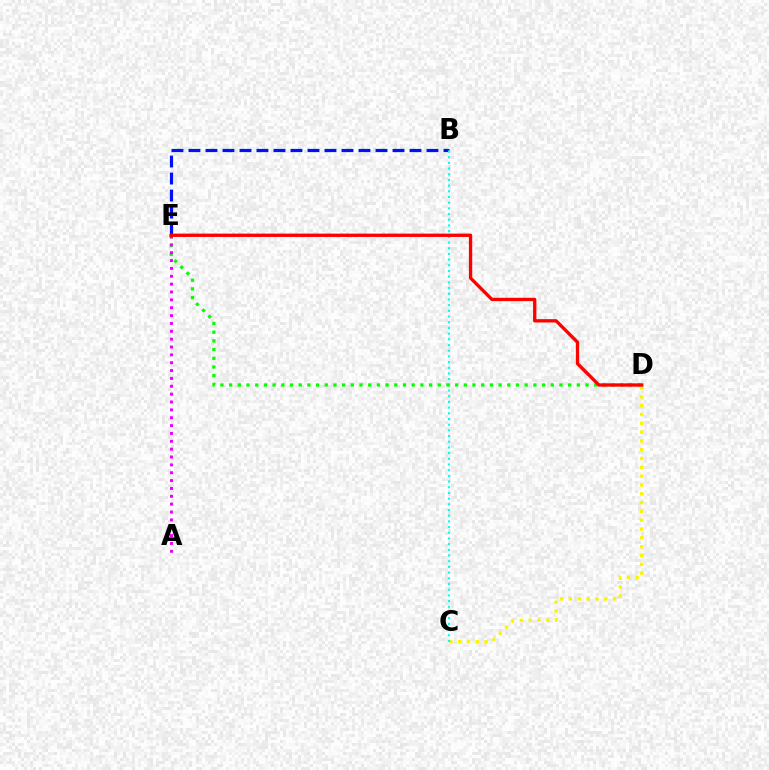{('C', 'D'): [{'color': '#fcf500', 'line_style': 'dotted', 'thickness': 2.4}], ('B', 'E'): [{'color': '#0010ff', 'line_style': 'dashed', 'thickness': 2.31}], ('B', 'C'): [{'color': '#00fff6', 'line_style': 'dotted', 'thickness': 1.55}], ('D', 'E'): [{'color': '#08ff00', 'line_style': 'dotted', 'thickness': 2.36}, {'color': '#ff0000', 'line_style': 'solid', 'thickness': 2.4}], ('A', 'E'): [{'color': '#ee00ff', 'line_style': 'dotted', 'thickness': 2.14}]}